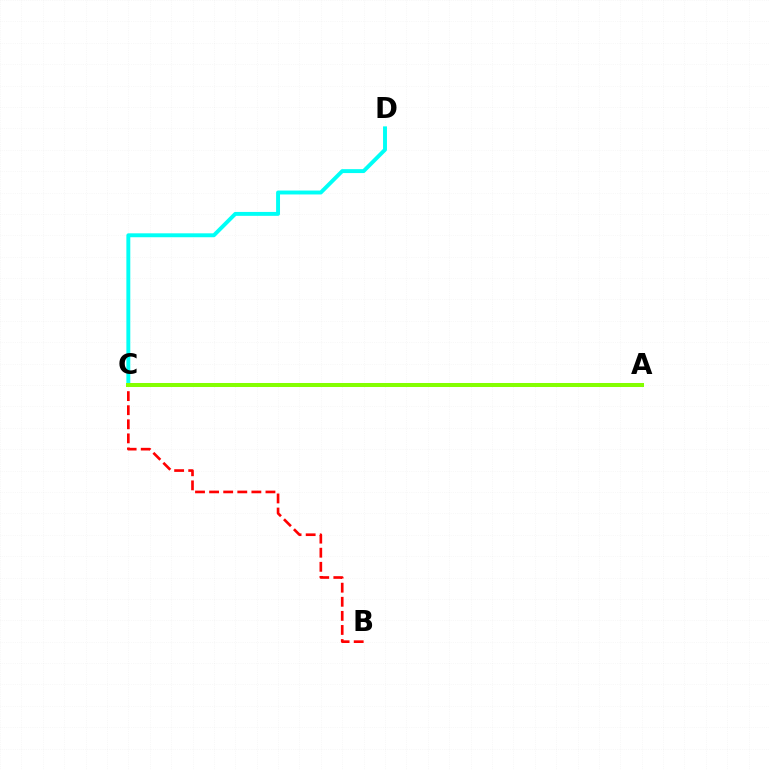{('C', 'D'): [{'color': '#00fff6', 'line_style': 'solid', 'thickness': 2.82}], ('B', 'C'): [{'color': '#ff0000', 'line_style': 'dashed', 'thickness': 1.91}], ('A', 'C'): [{'color': '#7200ff', 'line_style': 'dotted', 'thickness': 2.11}, {'color': '#84ff00', 'line_style': 'solid', 'thickness': 2.89}]}